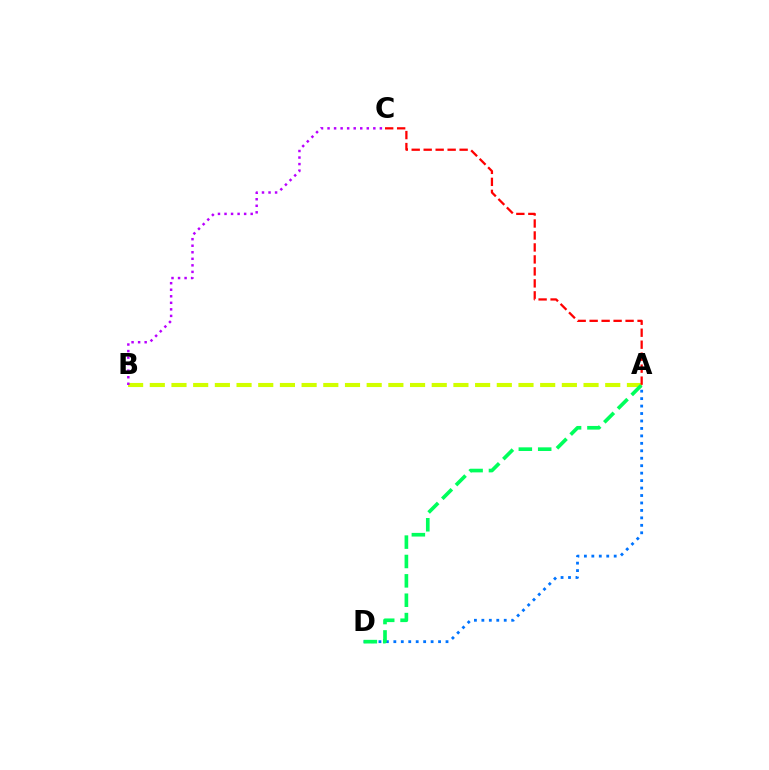{('A', 'B'): [{'color': '#d1ff00', 'line_style': 'dashed', 'thickness': 2.95}], ('A', 'D'): [{'color': '#0074ff', 'line_style': 'dotted', 'thickness': 2.03}, {'color': '#00ff5c', 'line_style': 'dashed', 'thickness': 2.63}], ('A', 'C'): [{'color': '#ff0000', 'line_style': 'dashed', 'thickness': 1.63}], ('B', 'C'): [{'color': '#b900ff', 'line_style': 'dotted', 'thickness': 1.78}]}